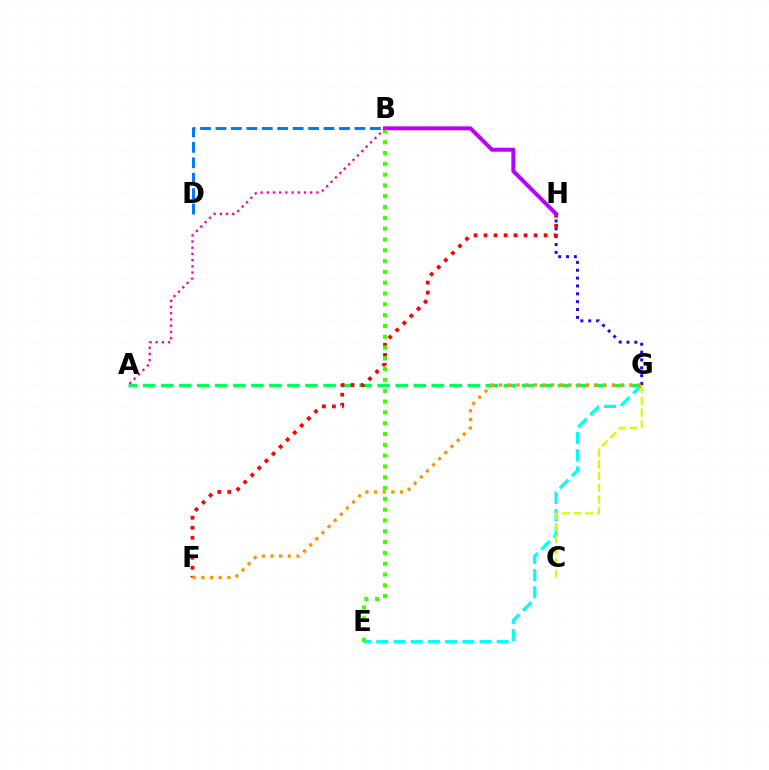{('B', 'D'): [{'color': '#0074ff', 'line_style': 'dashed', 'thickness': 2.1}], ('E', 'G'): [{'color': '#00fff6', 'line_style': 'dashed', 'thickness': 2.34}], ('A', 'G'): [{'color': '#00ff5c', 'line_style': 'dashed', 'thickness': 2.45}], ('G', 'H'): [{'color': '#2500ff', 'line_style': 'dotted', 'thickness': 2.13}], ('F', 'H'): [{'color': '#ff0000', 'line_style': 'dotted', 'thickness': 2.72}], ('B', 'H'): [{'color': '#b900ff', 'line_style': 'solid', 'thickness': 2.87}], ('C', 'G'): [{'color': '#d1ff00', 'line_style': 'dashed', 'thickness': 1.59}], ('B', 'E'): [{'color': '#3dff00', 'line_style': 'dotted', 'thickness': 2.94}], ('F', 'G'): [{'color': '#ff9400', 'line_style': 'dotted', 'thickness': 2.36}], ('A', 'B'): [{'color': '#ff00ac', 'line_style': 'dotted', 'thickness': 1.68}]}